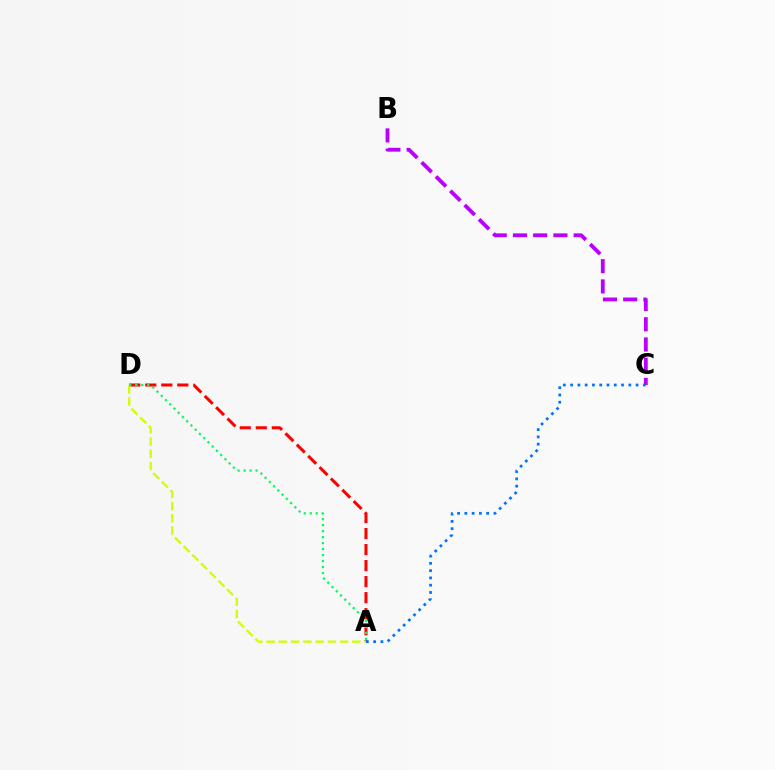{('A', 'D'): [{'color': '#ff0000', 'line_style': 'dashed', 'thickness': 2.18}, {'color': '#d1ff00', 'line_style': 'dashed', 'thickness': 1.66}, {'color': '#00ff5c', 'line_style': 'dotted', 'thickness': 1.63}], ('B', 'C'): [{'color': '#b900ff', 'line_style': 'dashed', 'thickness': 2.75}], ('A', 'C'): [{'color': '#0074ff', 'line_style': 'dotted', 'thickness': 1.98}]}